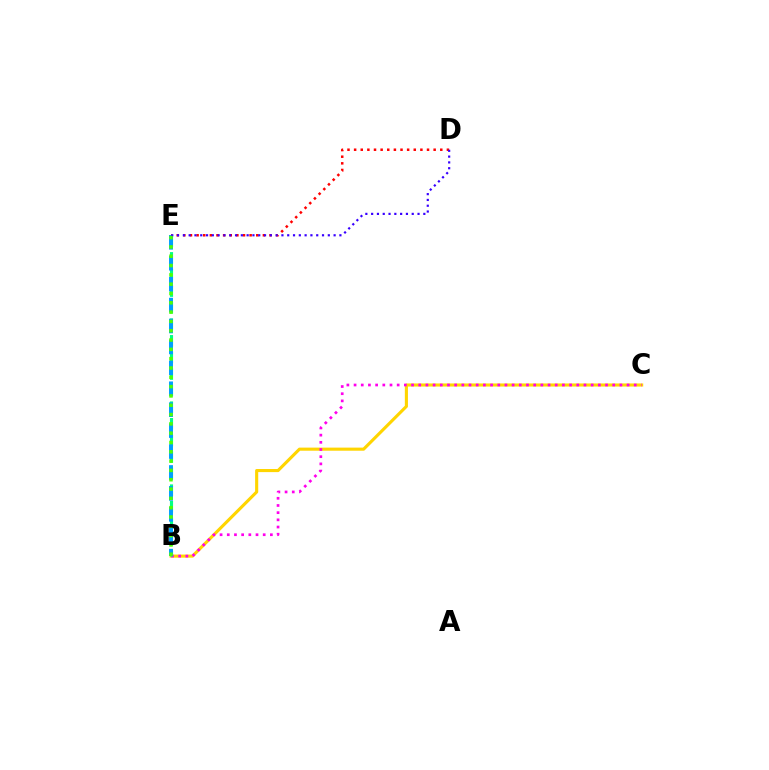{('B', 'C'): [{'color': '#ffd500', 'line_style': 'solid', 'thickness': 2.24}, {'color': '#ff00ed', 'line_style': 'dotted', 'thickness': 1.95}], ('B', 'E'): [{'color': '#00ff86', 'line_style': 'dashed', 'thickness': 2.25}, {'color': '#009eff', 'line_style': 'dashed', 'thickness': 2.84}, {'color': '#4fff00', 'line_style': 'dotted', 'thickness': 2.53}], ('D', 'E'): [{'color': '#ff0000', 'line_style': 'dotted', 'thickness': 1.8}, {'color': '#3700ff', 'line_style': 'dotted', 'thickness': 1.58}]}